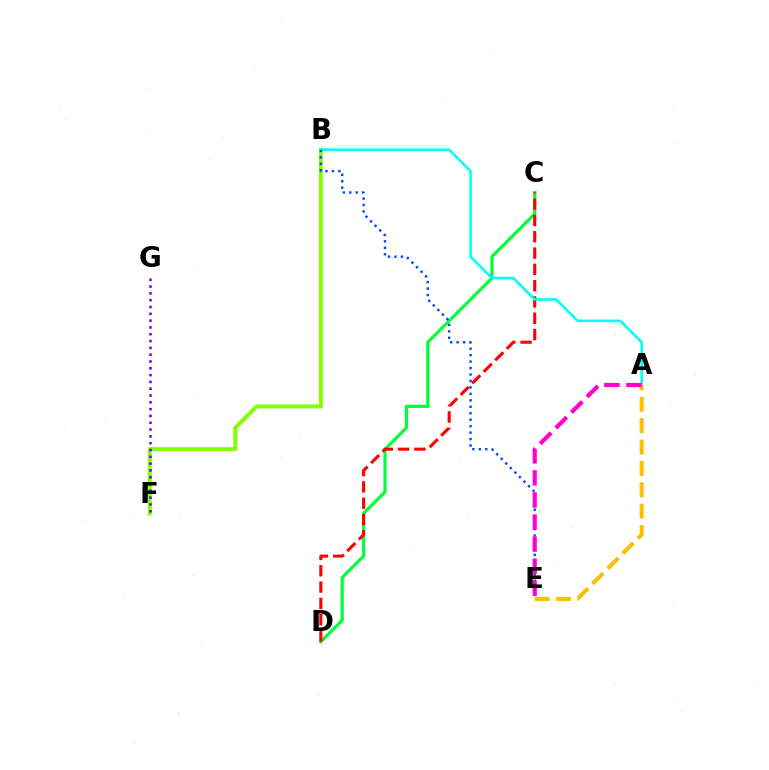{('C', 'D'): [{'color': '#00ff39', 'line_style': 'solid', 'thickness': 2.28}, {'color': '#ff0000', 'line_style': 'dashed', 'thickness': 2.21}], ('B', 'F'): [{'color': '#84ff00', 'line_style': 'solid', 'thickness': 2.86}], ('A', 'B'): [{'color': '#00fff6', 'line_style': 'solid', 'thickness': 1.83}], ('A', 'E'): [{'color': '#ffbd00', 'line_style': 'dashed', 'thickness': 2.9}, {'color': '#ff00cf', 'line_style': 'dashed', 'thickness': 3.0}], ('F', 'G'): [{'color': '#7200ff', 'line_style': 'dotted', 'thickness': 1.85}], ('B', 'E'): [{'color': '#004bff', 'line_style': 'dotted', 'thickness': 1.75}]}